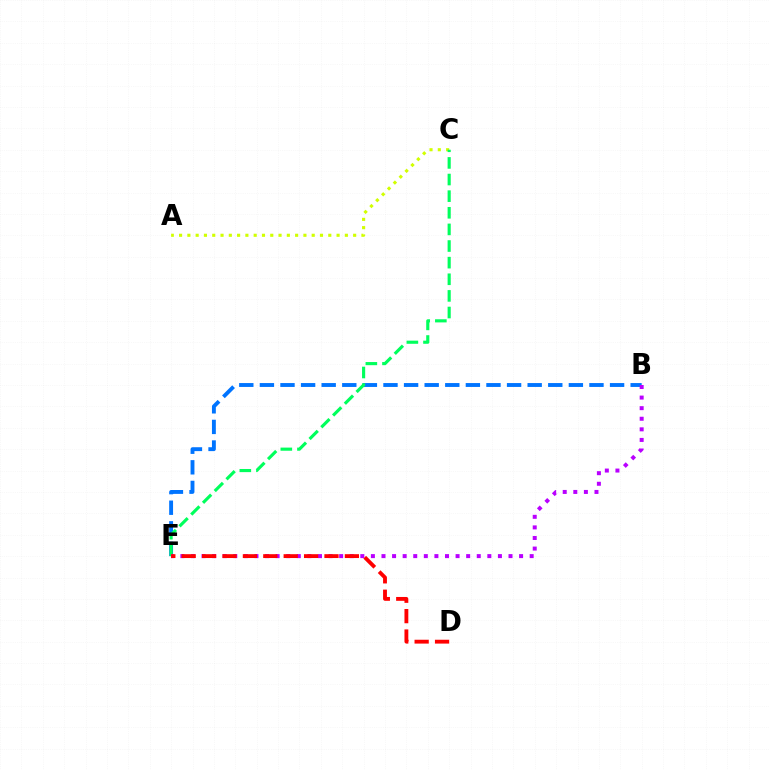{('B', 'E'): [{'color': '#0074ff', 'line_style': 'dashed', 'thickness': 2.8}, {'color': '#b900ff', 'line_style': 'dotted', 'thickness': 2.88}], ('A', 'C'): [{'color': '#d1ff00', 'line_style': 'dotted', 'thickness': 2.25}], ('C', 'E'): [{'color': '#00ff5c', 'line_style': 'dashed', 'thickness': 2.26}], ('D', 'E'): [{'color': '#ff0000', 'line_style': 'dashed', 'thickness': 2.77}]}